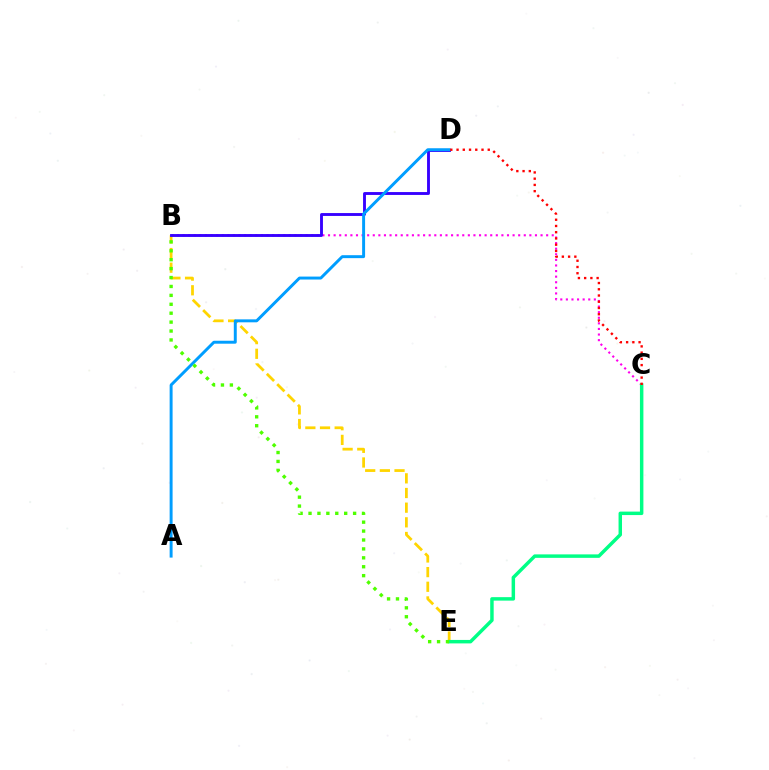{('B', 'C'): [{'color': '#ff00ed', 'line_style': 'dotted', 'thickness': 1.52}], ('B', 'E'): [{'color': '#ffd500', 'line_style': 'dashed', 'thickness': 1.99}, {'color': '#4fff00', 'line_style': 'dotted', 'thickness': 2.42}], ('B', 'D'): [{'color': '#3700ff', 'line_style': 'solid', 'thickness': 2.07}], ('C', 'E'): [{'color': '#00ff86', 'line_style': 'solid', 'thickness': 2.49}], ('A', 'D'): [{'color': '#009eff', 'line_style': 'solid', 'thickness': 2.12}], ('C', 'D'): [{'color': '#ff0000', 'line_style': 'dotted', 'thickness': 1.7}]}